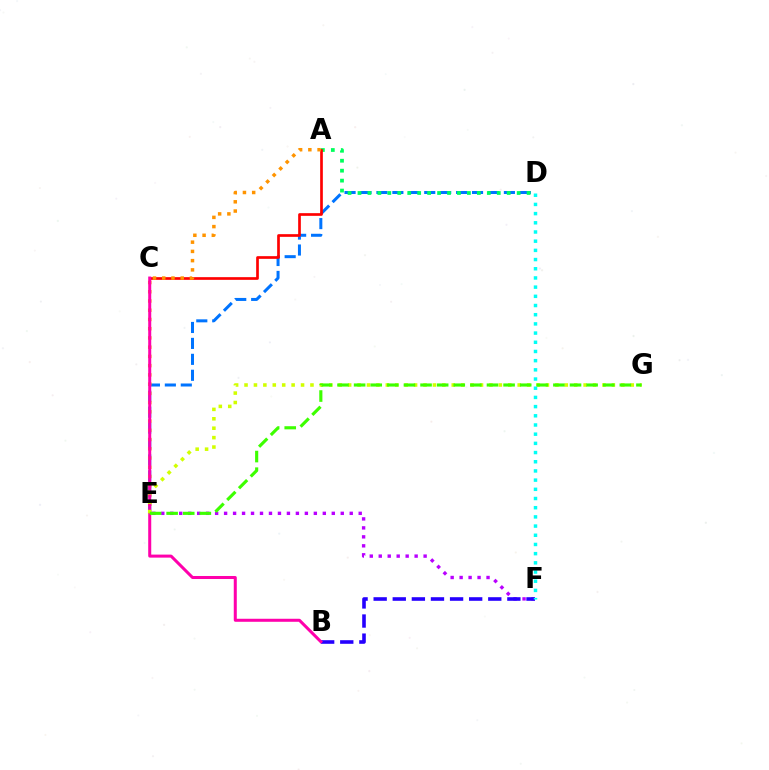{('D', 'E'): [{'color': '#0074ff', 'line_style': 'dashed', 'thickness': 2.16}], ('E', 'F'): [{'color': '#b900ff', 'line_style': 'dotted', 'thickness': 2.44}], ('B', 'F'): [{'color': '#2500ff', 'line_style': 'dashed', 'thickness': 2.59}], ('A', 'D'): [{'color': '#00ff5c', 'line_style': 'dotted', 'thickness': 2.7}], ('A', 'C'): [{'color': '#ff0000', 'line_style': 'solid', 'thickness': 1.93}], ('A', 'E'): [{'color': '#ff9400', 'line_style': 'dotted', 'thickness': 2.51}], ('B', 'C'): [{'color': '#ff00ac', 'line_style': 'solid', 'thickness': 2.18}], ('E', 'G'): [{'color': '#d1ff00', 'line_style': 'dotted', 'thickness': 2.56}, {'color': '#3dff00', 'line_style': 'dashed', 'thickness': 2.26}], ('D', 'F'): [{'color': '#00fff6', 'line_style': 'dotted', 'thickness': 2.5}]}